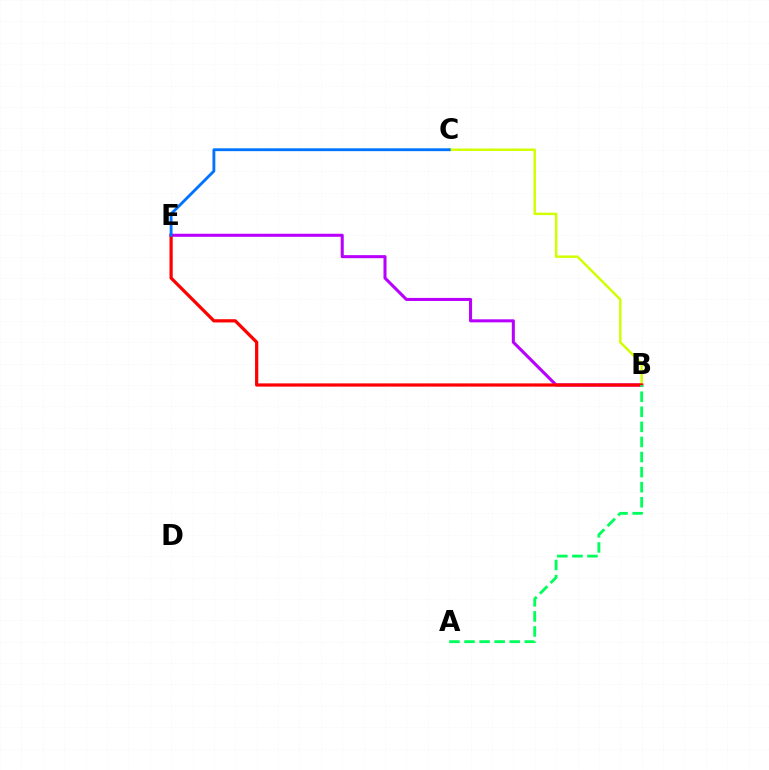{('B', 'E'): [{'color': '#b900ff', 'line_style': 'solid', 'thickness': 2.2}, {'color': '#ff0000', 'line_style': 'solid', 'thickness': 2.33}], ('B', 'C'): [{'color': '#d1ff00', 'line_style': 'solid', 'thickness': 1.77}], ('A', 'B'): [{'color': '#00ff5c', 'line_style': 'dashed', 'thickness': 2.05}], ('C', 'E'): [{'color': '#0074ff', 'line_style': 'solid', 'thickness': 2.05}]}